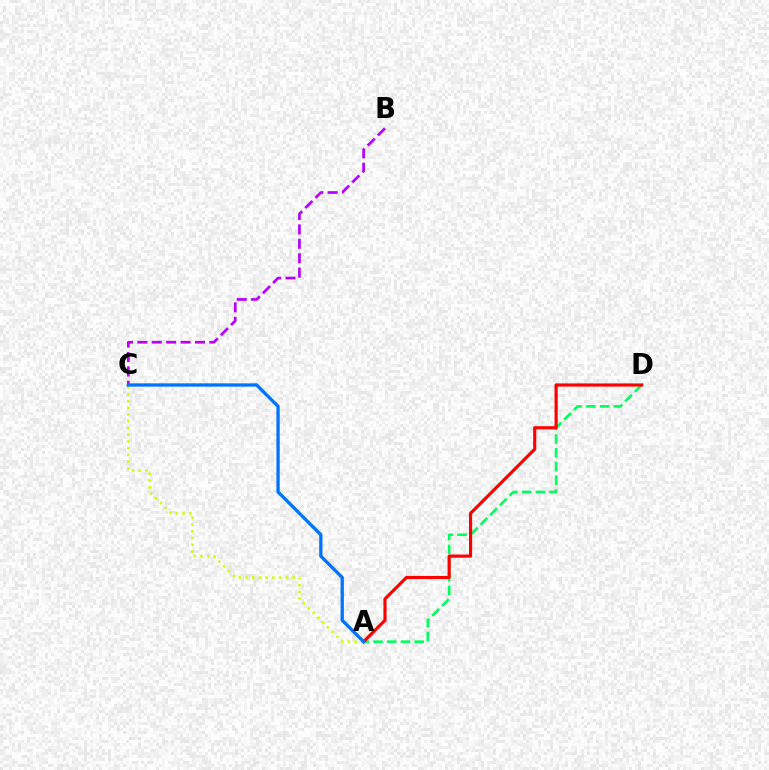{('A', 'D'): [{'color': '#00ff5c', 'line_style': 'dashed', 'thickness': 1.86}, {'color': '#ff0000', 'line_style': 'solid', 'thickness': 2.27}], ('A', 'C'): [{'color': '#d1ff00', 'line_style': 'dotted', 'thickness': 1.83}, {'color': '#0074ff', 'line_style': 'solid', 'thickness': 2.37}], ('B', 'C'): [{'color': '#b900ff', 'line_style': 'dashed', 'thickness': 1.96}]}